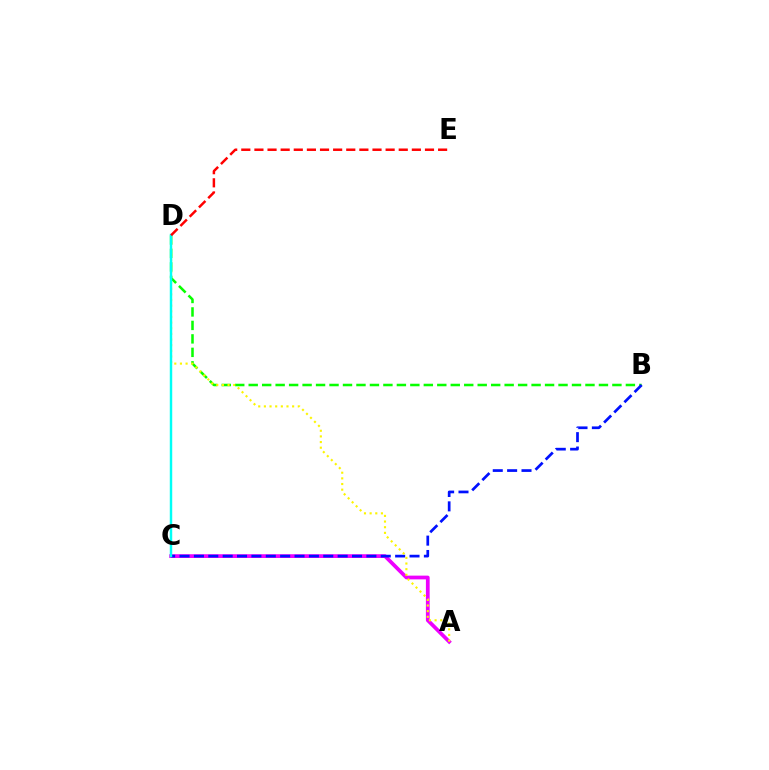{('A', 'C'): [{'color': '#ee00ff', 'line_style': 'solid', 'thickness': 2.7}], ('B', 'D'): [{'color': '#08ff00', 'line_style': 'dashed', 'thickness': 1.83}], ('B', 'C'): [{'color': '#0010ff', 'line_style': 'dashed', 'thickness': 1.95}], ('A', 'D'): [{'color': '#fcf500', 'line_style': 'dotted', 'thickness': 1.53}], ('C', 'D'): [{'color': '#00fff6', 'line_style': 'solid', 'thickness': 1.76}], ('D', 'E'): [{'color': '#ff0000', 'line_style': 'dashed', 'thickness': 1.78}]}